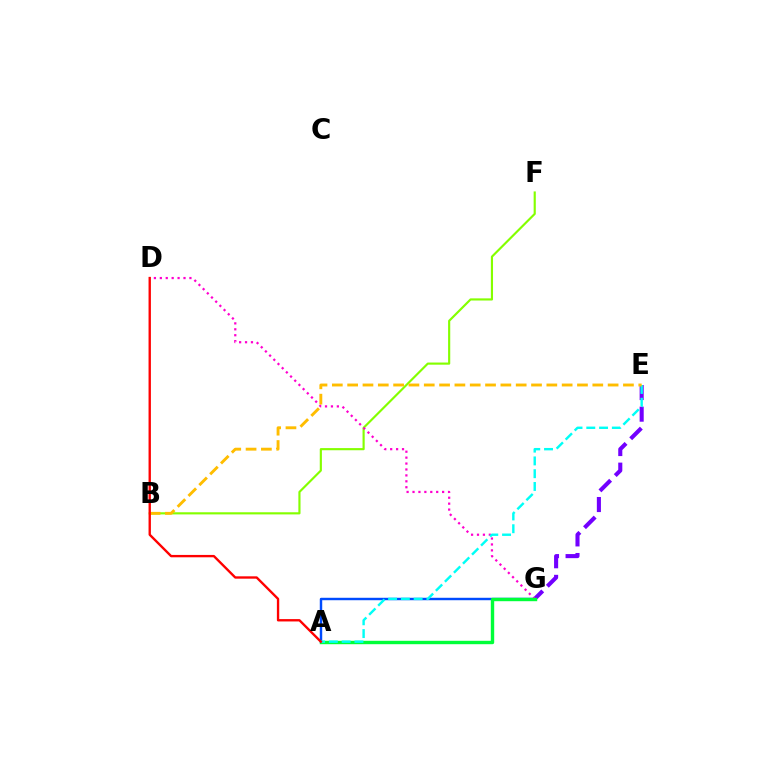{('E', 'G'): [{'color': '#7200ff', 'line_style': 'dashed', 'thickness': 2.94}], ('A', 'G'): [{'color': '#004bff', 'line_style': 'solid', 'thickness': 1.76}, {'color': '#00ff39', 'line_style': 'solid', 'thickness': 2.45}], ('B', 'F'): [{'color': '#84ff00', 'line_style': 'solid', 'thickness': 1.55}], ('D', 'G'): [{'color': '#ff00cf', 'line_style': 'dotted', 'thickness': 1.61}], ('A', 'E'): [{'color': '#00fff6', 'line_style': 'dashed', 'thickness': 1.74}], ('B', 'E'): [{'color': '#ffbd00', 'line_style': 'dashed', 'thickness': 2.08}], ('A', 'D'): [{'color': '#ff0000', 'line_style': 'solid', 'thickness': 1.7}]}